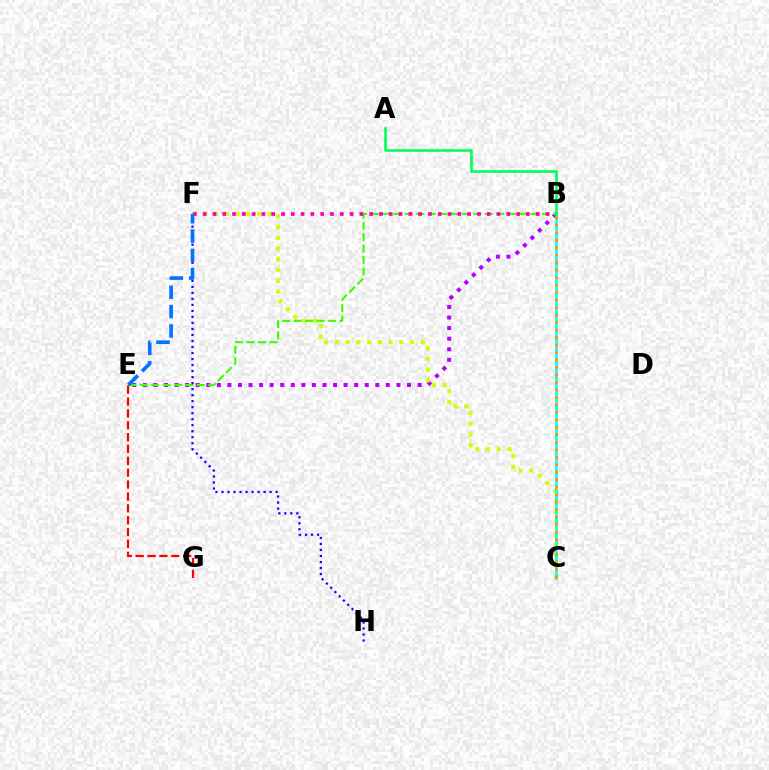{('B', 'E'): [{'color': '#b900ff', 'line_style': 'dotted', 'thickness': 2.87}, {'color': '#3dff00', 'line_style': 'dashed', 'thickness': 1.55}], ('C', 'F'): [{'color': '#d1ff00', 'line_style': 'dotted', 'thickness': 2.92}], ('B', 'C'): [{'color': '#00fff6', 'line_style': 'solid', 'thickness': 1.84}, {'color': '#ff9400', 'line_style': 'dotted', 'thickness': 2.03}], ('F', 'H'): [{'color': '#2500ff', 'line_style': 'dotted', 'thickness': 1.63}], ('E', 'G'): [{'color': '#ff0000', 'line_style': 'dashed', 'thickness': 1.61}], ('B', 'F'): [{'color': '#ff00ac', 'line_style': 'dotted', 'thickness': 2.66}], ('A', 'B'): [{'color': '#00ff5c', 'line_style': 'solid', 'thickness': 1.89}], ('E', 'F'): [{'color': '#0074ff', 'line_style': 'dashed', 'thickness': 2.63}]}